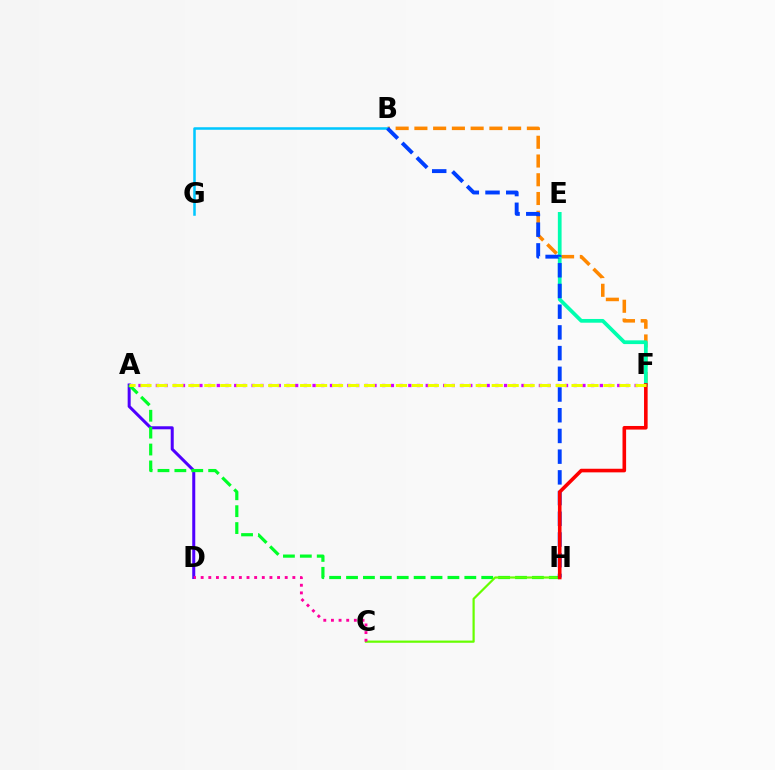{('A', 'F'): [{'color': '#d600ff', 'line_style': 'dotted', 'thickness': 2.37}, {'color': '#eeff00', 'line_style': 'dashed', 'thickness': 2.17}], ('A', 'D'): [{'color': '#4f00ff', 'line_style': 'solid', 'thickness': 2.17}], ('B', 'F'): [{'color': '#ff8800', 'line_style': 'dashed', 'thickness': 2.55}], ('A', 'H'): [{'color': '#00ff27', 'line_style': 'dashed', 'thickness': 2.3}], ('C', 'H'): [{'color': '#66ff00', 'line_style': 'solid', 'thickness': 1.59}], ('E', 'F'): [{'color': '#00ffaf', 'line_style': 'solid', 'thickness': 2.69}], ('B', 'G'): [{'color': '#00c7ff', 'line_style': 'solid', 'thickness': 1.82}], ('C', 'D'): [{'color': '#ff00a0', 'line_style': 'dotted', 'thickness': 2.08}], ('B', 'H'): [{'color': '#003fff', 'line_style': 'dashed', 'thickness': 2.81}], ('F', 'H'): [{'color': '#ff0000', 'line_style': 'solid', 'thickness': 2.59}]}